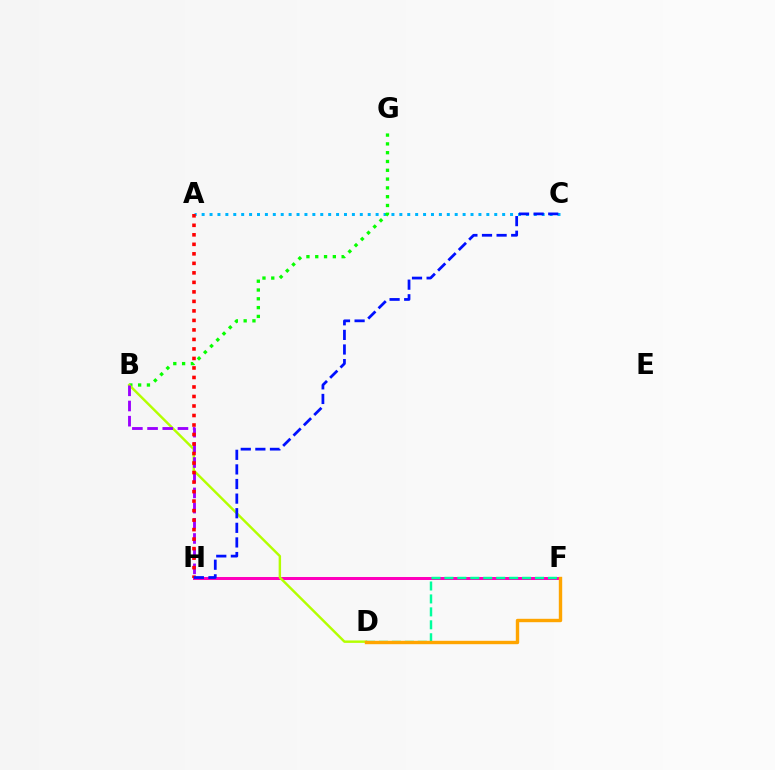{('A', 'C'): [{'color': '#00b5ff', 'line_style': 'dotted', 'thickness': 2.15}], ('B', 'G'): [{'color': '#08ff00', 'line_style': 'dotted', 'thickness': 2.39}], ('F', 'H'): [{'color': '#ff00bd', 'line_style': 'solid', 'thickness': 2.16}], ('B', 'D'): [{'color': '#b3ff00', 'line_style': 'solid', 'thickness': 1.75}], ('B', 'H'): [{'color': '#9b00ff', 'line_style': 'dashed', 'thickness': 2.06}], ('A', 'H'): [{'color': '#ff0000', 'line_style': 'dotted', 'thickness': 2.58}], ('D', 'F'): [{'color': '#00ff9d', 'line_style': 'dashed', 'thickness': 1.76}, {'color': '#ffa500', 'line_style': 'solid', 'thickness': 2.44}], ('C', 'H'): [{'color': '#0010ff', 'line_style': 'dashed', 'thickness': 1.98}]}